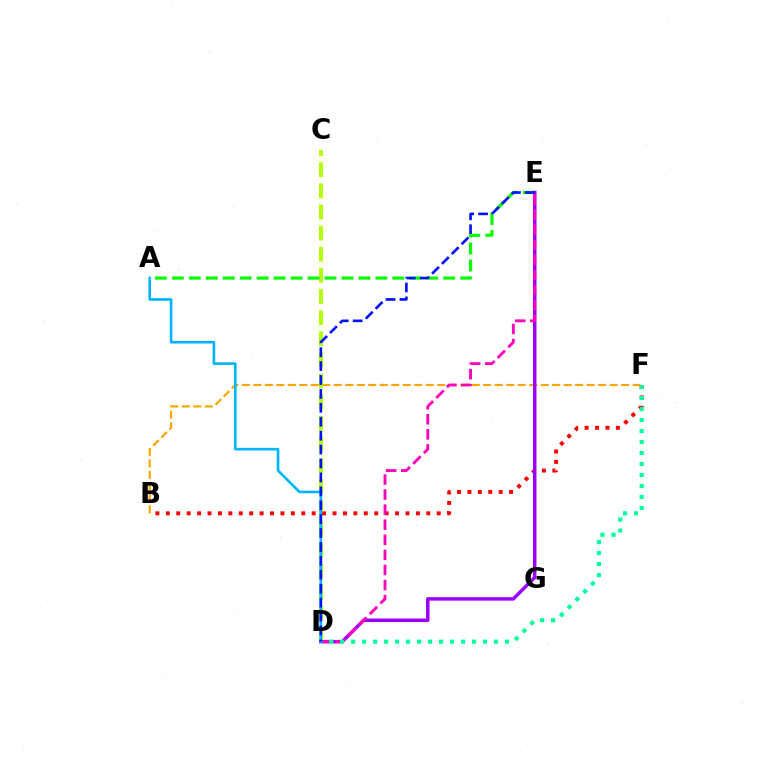{('B', 'F'): [{'color': '#ffa500', 'line_style': 'dashed', 'thickness': 1.56}, {'color': '#ff0000', 'line_style': 'dotted', 'thickness': 2.83}], ('C', 'D'): [{'color': '#b3ff00', 'line_style': 'dashed', 'thickness': 2.87}], ('A', 'E'): [{'color': '#08ff00', 'line_style': 'dashed', 'thickness': 2.3}], ('D', 'E'): [{'color': '#9b00ff', 'line_style': 'solid', 'thickness': 2.51}, {'color': '#ff00bd', 'line_style': 'dashed', 'thickness': 2.05}, {'color': '#0010ff', 'line_style': 'dashed', 'thickness': 1.89}], ('D', 'F'): [{'color': '#00ff9d', 'line_style': 'dotted', 'thickness': 2.99}], ('A', 'D'): [{'color': '#00b5ff', 'line_style': 'solid', 'thickness': 1.89}]}